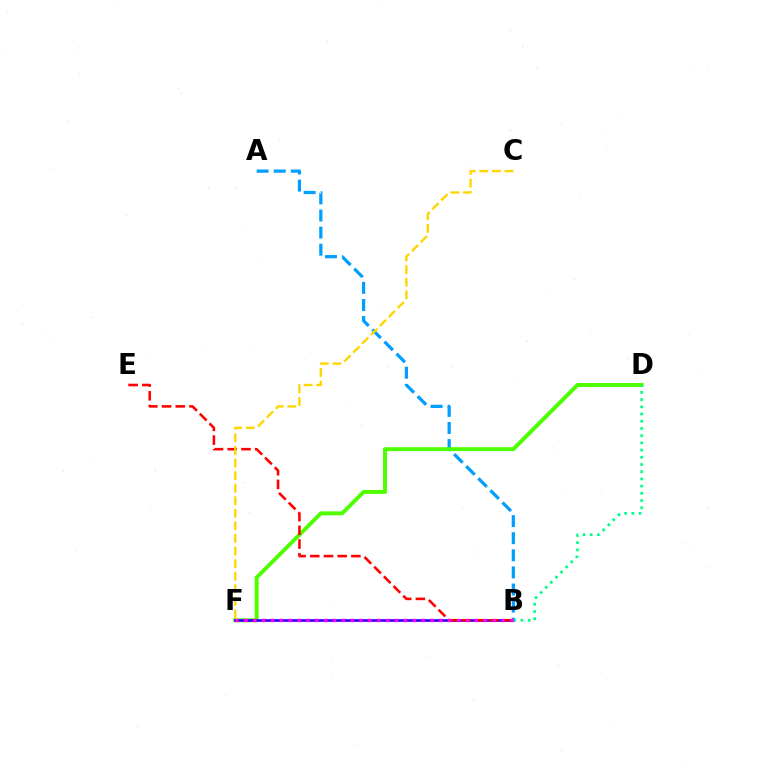{('A', 'B'): [{'color': '#009eff', 'line_style': 'dashed', 'thickness': 2.32}], ('D', 'F'): [{'color': '#4fff00', 'line_style': 'solid', 'thickness': 2.84}], ('B', 'F'): [{'color': '#3700ff', 'line_style': 'solid', 'thickness': 1.95}, {'color': '#ff00ed', 'line_style': 'dotted', 'thickness': 2.41}], ('B', 'D'): [{'color': '#00ff86', 'line_style': 'dotted', 'thickness': 1.96}], ('B', 'E'): [{'color': '#ff0000', 'line_style': 'dashed', 'thickness': 1.86}], ('C', 'F'): [{'color': '#ffd500', 'line_style': 'dashed', 'thickness': 1.71}]}